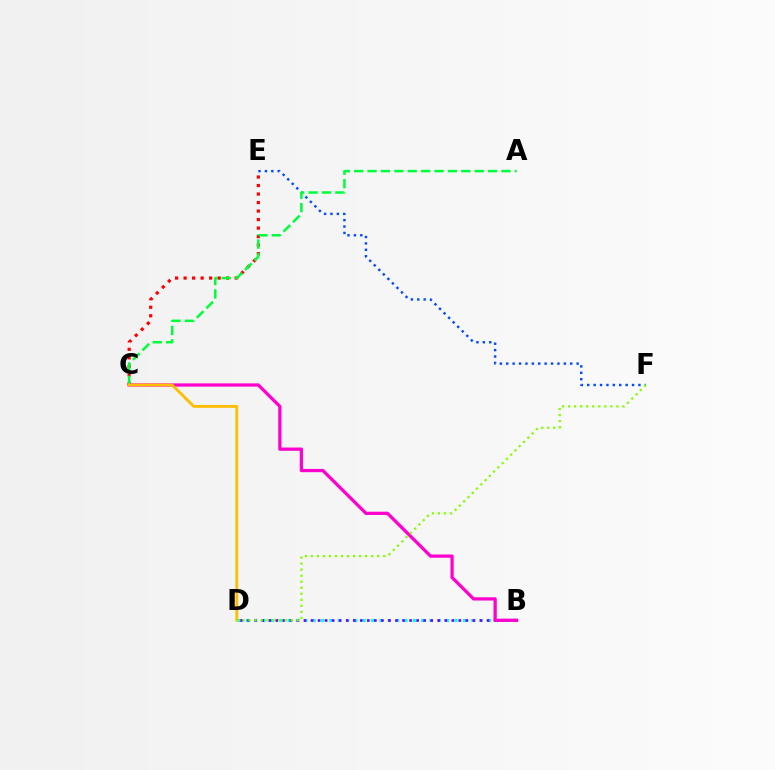{('B', 'D'): [{'color': '#00fff6', 'line_style': 'dotted', 'thickness': 2.27}, {'color': '#7200ff', 'line_style': 'dotted', 'thickness': 1.91}], ('C', 'E'): [{'color': '#ff0000', 'line_style': 'dotted', 'thickness': 2.31}], ('B', 'C'): [{'color': '#ff00cf', 'line_style': 'solid', 'thickness': 2.35}], ('E', 'F'): [{'color': '#004bff', 'line_style': 'dotted', 'thickness': 1.74}], ('A', 'C'): [{'color': '#00ff39', 'line_style': 'dashed', 'thickness': 1.82}], ('C', 'D'): [{'color': '#ffbd00', 'line_style': 'solid', 'thickness': 2.04}], ('D', 'F'): [{'color': '#84ff00', 'line_style': 'dotted', 'thickness': 1.64}]}